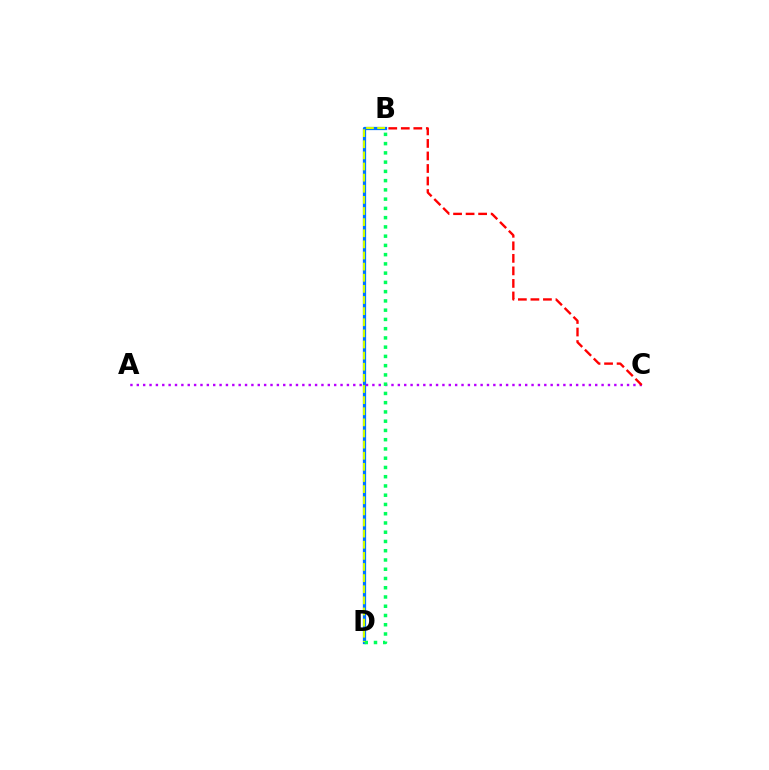{('B', 'D'): [{'color': '#0074ff', 'line_style': 'solid', 'thickness': 2.34}, {'color': '#00ff5c', 'line_style': 'dotted', 'thickness': 2.51}, {'color': '#d1ff00', 'line_style': 'dashed', 'thickness': 1.51}], ('A', 'C'): [{'color': '#b900ff', 'line_style': 'dotted', 'thickness': 1.73}], ('B', 'C'): [{'color': '#ff0000', 'line_style': 'dashed', 'thickness': 1.7}]}